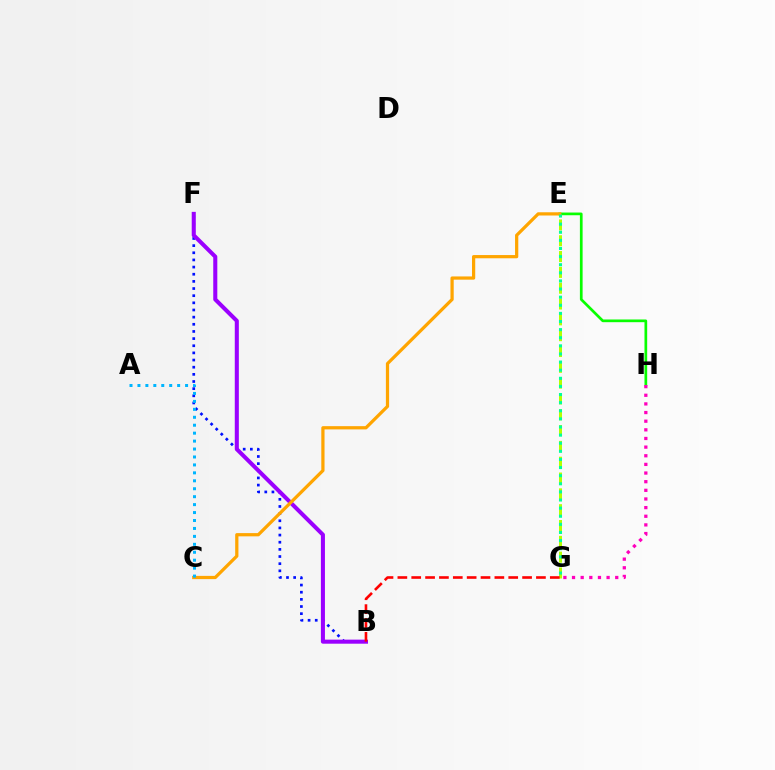{('B', 'F'): [{'color': '#0010ff', 'line_style': 'dotted', 'thickness': 1.94}, {'color': '#9b00ff', 'line_style': 'solid', 'thickness': 2.92}], ('E', 'H'): [{'color': '#08ff00', 'line_style': 'solid', 'thickness': 1.94}], ('G', 'H'): [{'color': '#ff00bd', 'line_style': 'dotted', 'thickness': 2.35}], ('E', 'G'): [{'color': '#b3ff00', 'line_style': 'dashed', 'thickness': 2.15}, {'color': '#00ff9d', 'line_style': 'dotted', 'thickness': 2.2}], ('C', 'E'): [{'color': '#ffa500', 'line_style': 'solid', 'thickness': 2.33}], ('A', 'C'): [{'color': '#00b5ff', 'line_style': 'dotted', 'thickness': 2.16}], ('B', 'G'): [{'color': '#ff0000', 'line_style': 'dashed', 'thickness': 1.88}]}